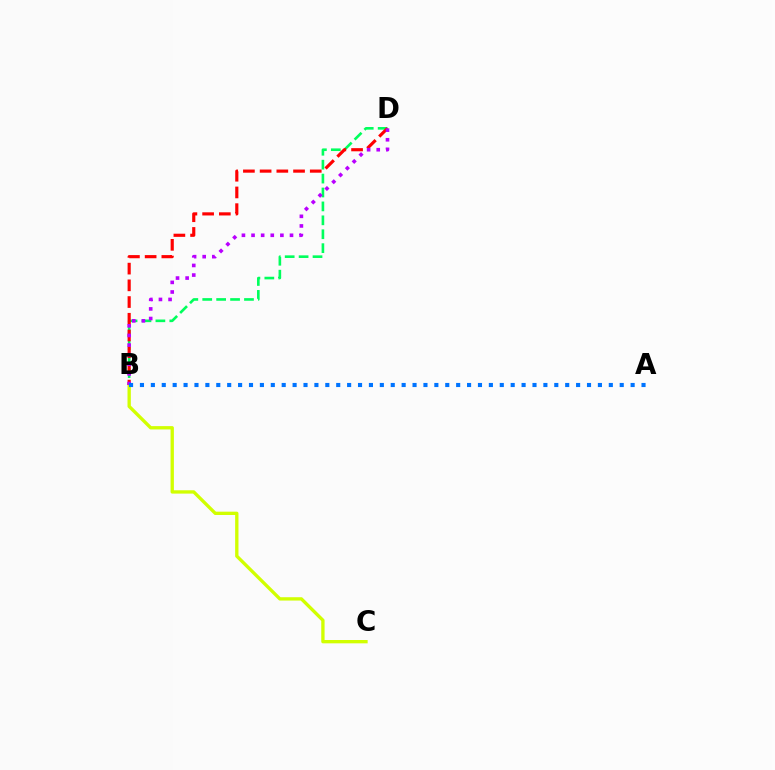{('B', 'C'): [{'color': '#d1ff00', 'line_style': 'solid', 'thickness': 2.4}], ('B', 'D'): [{'color': '#00ff5c', 'line_style': 'dashed', 'thickness': 1.89}, {'color': '#ff0000', 'line_style': 'dashed', 'thickness': 2.27}, {'color': '#b900ff', 'line_style': 'dotted', 'thickness': 2.61}], ('A', 'B'): [{'color': '#0074ff', 'line_style': 'dotted', 'thickness': 2.96}]}